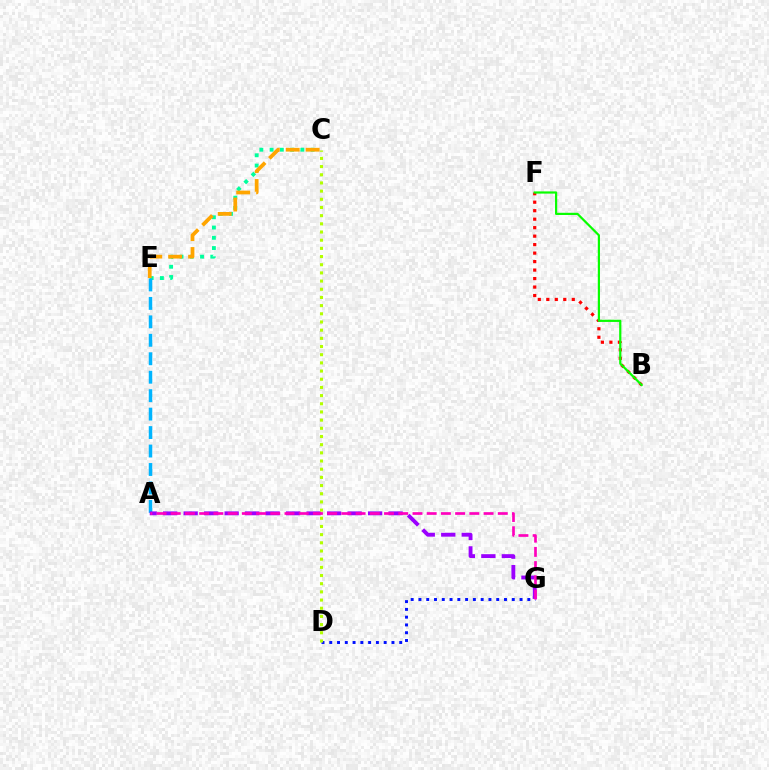{('C', 'E'): [{'color': '#00ff9d', 'line_style': 'dotted', 'thickness': 2.78}, {'color': '#ffa500', 'line_style': 'dashed', 'thickness': 2.71}], ('A', 'E'): [{'color': '#00b5ff', 'line_style': 'dashed', 'thickness': 2.51}], ('D', 'G'): [{'color': '#0010ff', 'line_style': 'dotted', 'thickness': 2.11}], ('A', 'G'): [{'color': '#9b00ff', 'line_style': 'dashed', 'thickness': 2.78}, {'color': '#ff00bd', 'line_style': 'dashed', 'thickness': 1.93}], ('B', 'F'): [{'color': '#ff0000', 'line_style': 'dotted', 'thickness': 2.31}, {'color': '#08ff00', 'line_style': 'solid', 'thickness': 1.58}], ('C', 'D'): [{'color': '#b3ff00', 'line_style': 'dotted', 'thickness': 2.22}]}